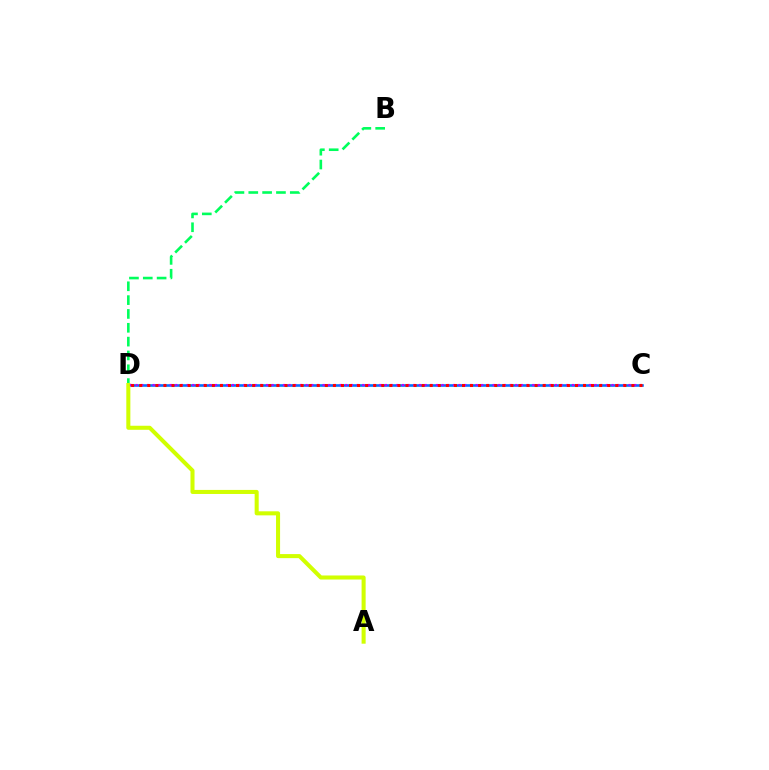{('B', 'D'): [{'color': '#00ff5c', 'line_style': 'dashed', 'thickness': 1.88}], ('C', 'D'): [{'color': '#0074ff', 'line_style': 'solid', 'thickness': 1.88}, {'color': '#b900ff', 'line_style': 'dotted', 'thickness': 1.54}, {'color': '#ff0000', 'line_style': 'dotted', 'thickness': 2.19}], ('A', 'D'): [{'color': '#d1ff00', 'line_style': 'solid', 'thickness': 2.91}]}